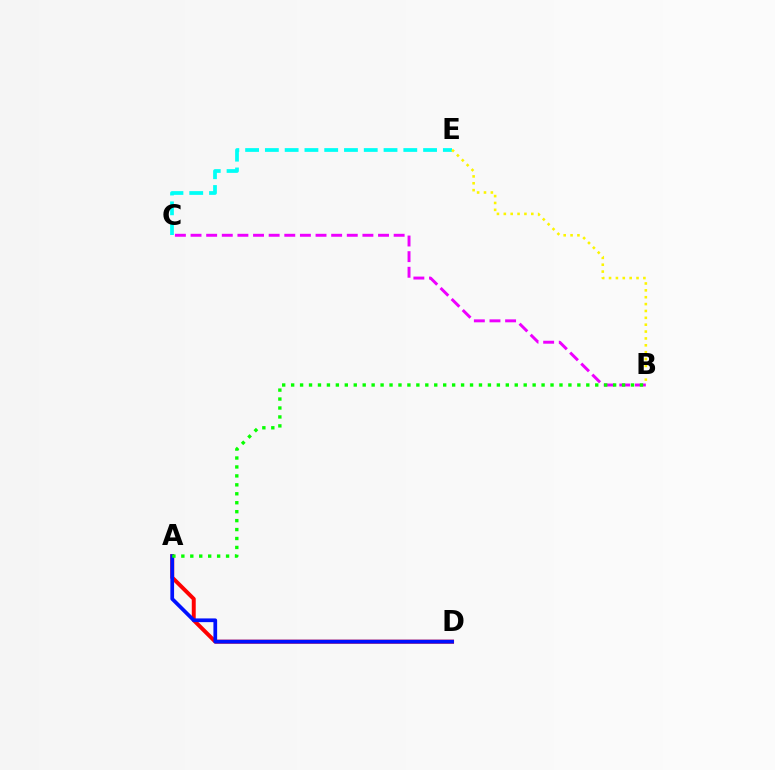{('B', 'C'): [{'color': '#ee00ff', 'line_style': 'dashed', 'thickness': 2.12}], ('A', 'D'): [{'color': '#ff0000', 'line_style': 'solid', 'thickness': 2.84}, {'color': '#0010ff', 'line_style': 'solid', 'thickness': 2.68}], ('C', 'E'): [{'color': '#00fff6', 'line_style': 'dashed', 'thickness': 2.69}], ('A', 'B'): [{'color': '#08ff00', 'line_style': 'dotted', 'thickness': 2.43}], ('B', 'E'): [{'color': '#fcf500', 'line_style': 'dotted', 'thickness': 1.87}]}